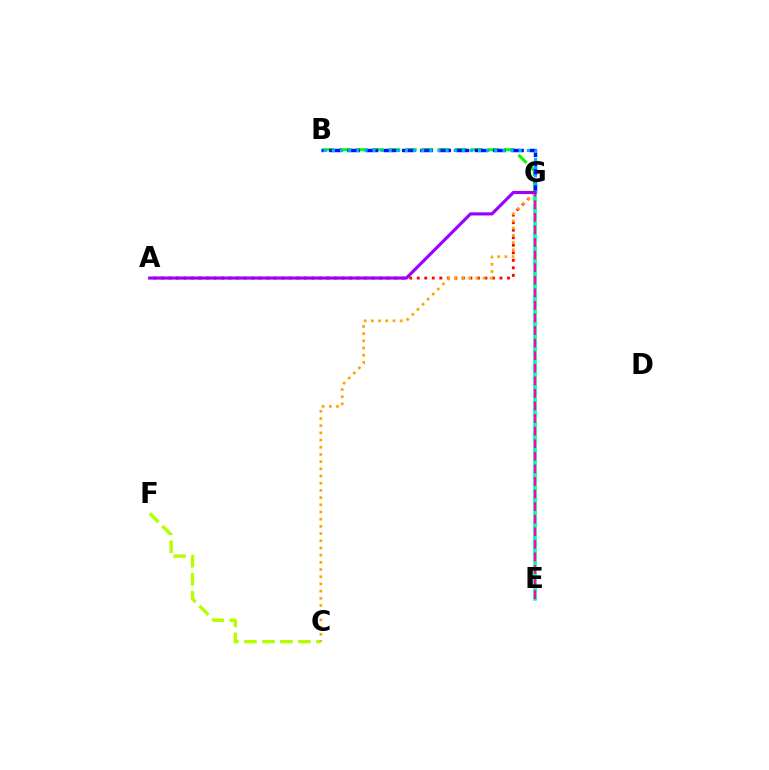{('E', 'G'): [{'color': '#00ff9d', 'line_style': 'solid', 'thickness': 2.57}, {'color': '#ff00bd', 'line_style': 'dashed', 'thickness': 1.71}], ('B', 'G'): [{'color': '#08ff00', 'line_style': 'dashed', 'thickness': 2.24}, {'color': '#0010ff', 'line_style': 'dashed', 'thickness': 2.47}, {'color': '#00b5ff', 'line_style': 'dotted', 'thickness': 2.21}], ('A', 'G'): [{'color': '#ff0000', 'line_style': 'dotted', 'thickness': 2.04}, {'color': '#9b00ff', 'line_style': 'solid', 'thickness': 2.27}], ('C', 'F'): [{'color': '#b3ff00', 'line_style': 'dashed', 'thickness': 2.44}], ('C', 'G'): [{'color': '#ffa500', 'line_style': 'dotted', 'thickness': 1.95}]}